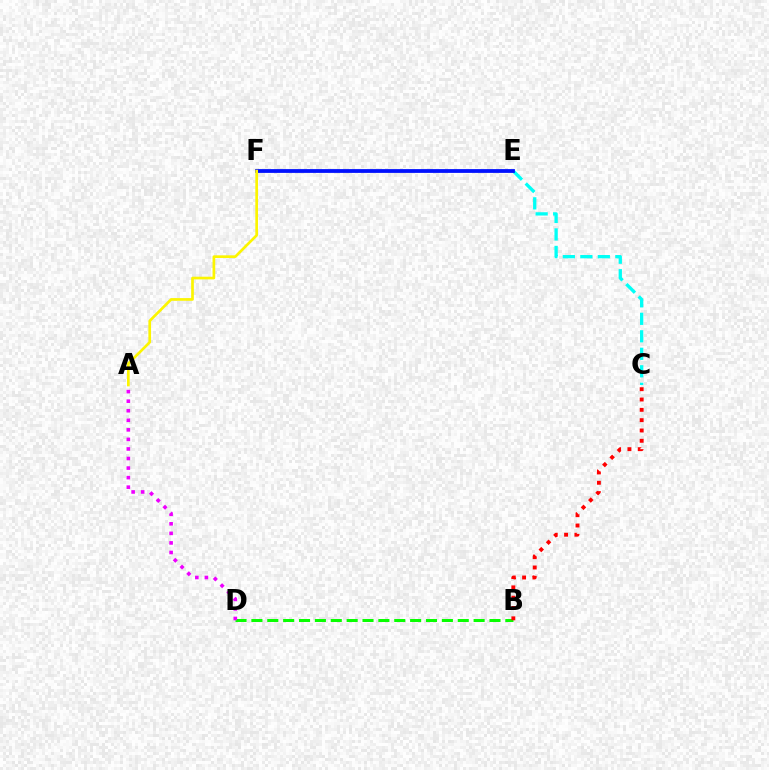{('B', 'D'): [{'color': '#08ff00', 'line_style': 'dashed', 'thickness': 2.16}], ('B', 'C'): [{'color': '#ff0000', 'line_style': 'dotted', 'thickness': 2.8}], ('A', 'D'): [{'color': '#ee00ff', 'line_style': 'dotted', 'thickness': 2.6}], ('C', 'E'): [{'color': '#00fff6', 'line_style': 'dashed', 'thickness': 2.38}], ('E', 'F'): [{'color': '#0010ff', 'line_style': 'solid', 'thickness': 2.72}], ('A', 'F'): [{'color': '#fcf500', 'line_style': 'solid', 'thickness': 1.94}]}